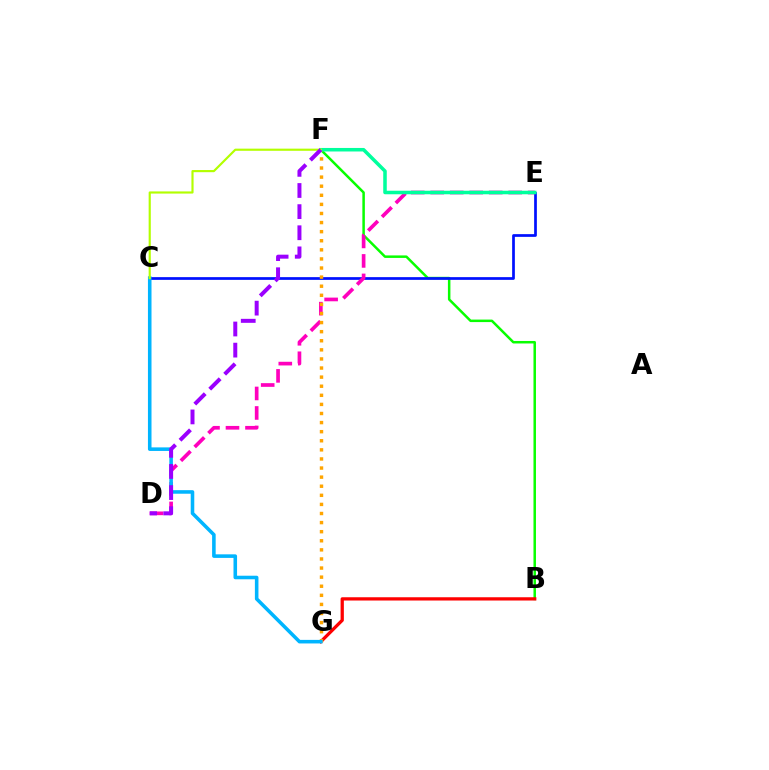{('B', 'F'): [{'color': '#08ff00', 'line_style': 'solid', 'thickness': 1.8}], ('C', 'E'): [{'color': '#0010ff', 'line_style': 'solid', 'thickness': 1.96}], ('D', 'E'): [{'color': '#ff00bd', 'line_style': 'dashed', 'thickness': 2.65}], ('B', 'G'): [{'color': '#ff0000', 'line_style': 'solid', 'thickness': 2.35}], ('F', 'G'): [{'color': '#ffa500', 'line_style': 'dotted', 'thickness': 2.47}], ('E', 'F'): [{'color': '#00ff9d', 'line_style': 'solid', 'thickness': 2.54}], ('C', 'G'): [{'color': '#00b5ff', 'line_style': 'solid', 'thickness': 2.57}], ('C', 'F'): [{'color': '#b3ff00', 'line_style': 'solid', 'thickness': 1.55}], ('D', 'F'): [{'color': '#9b00ff', 'line_style': 'dashed', 'thickness': 2.87}]}